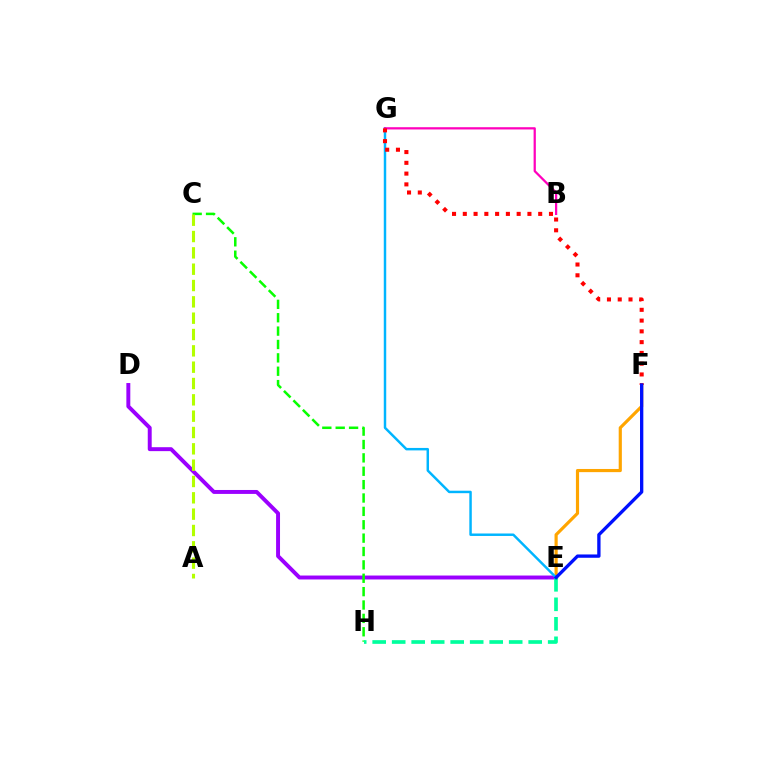{('E', 'F'): [{'color': '#ffa500', 'line_style': 'solid', 'thickness': 2.28}, {'color': '#0010ff', 'line_style': 'solid', 'thickness': 2.39}], ('D', 'E'): [{'color': '#9b00ff', 'line_style': 'solid', 'thickness': 2.83}], ('E', 'G'): [{'color': '#00b5ff', 'line_style': 'solid', 'thickness': 1.77}], ('C', 'H'): [{'color': '#08ff00', 'line_style': 'dashed', 'thickness': 1.82}], ('E', 'H'): [{'color': '#00ff9d', 'line_style': 'dashed', 'thickness': 2.65}], ('B', 'G'): [{'color': '#ff00bd', 'line_style': 'solid', 'thickness': 1.62}], ('F', 'G'): [{'color': '#ff0000', 'line_style': 'dotted', 'thickness': 2.93}], ('A', 'C'): [{'color': '#b3ff00', 'line_style': 'dashed', 'thickness': 2.22}]}